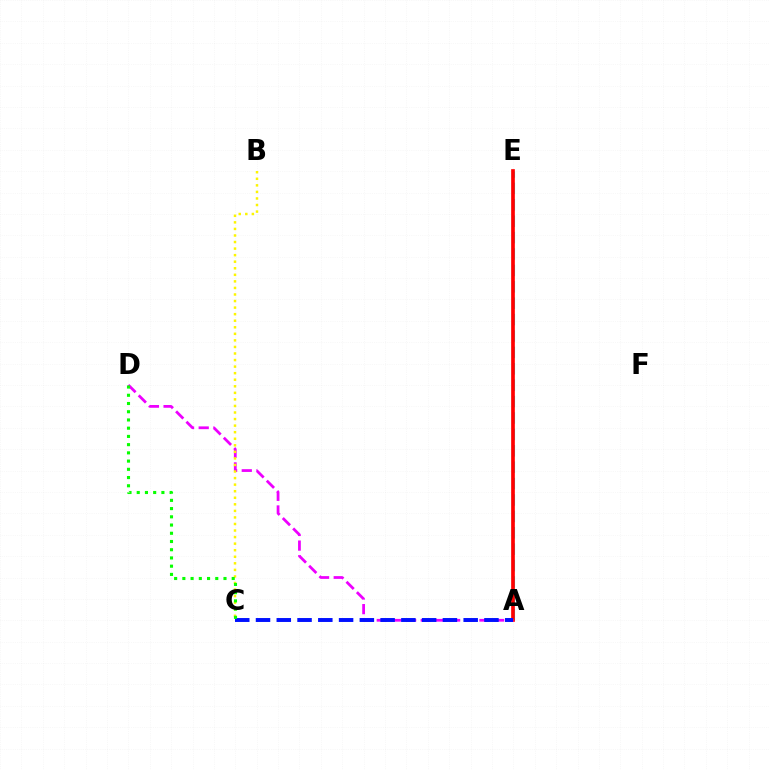{('A', 'E'): [{'color': '#00fff6', 'line_style': 'dashed', 'thickness': 2.23}, {'color': '#ff0000', 'line_style': 'solid', 'thickness': 2.65}], ('A', 'D'): [{'color': '#ee00ff', 'line_style': 'dashed', 'thickness': 1.99}], ('A', 'C'): [{'color': '#0010ff', 'line_style': 'dashed', 'thickness': 2.82}], ('B', 'C'): [{'color': '#fcf500', 'line_style': 'dotted', 'thickness': 1.78}], ('C', 'D'): [{'color': '#08ff00', 'line_style': 'dotted', 'thickness': 2.24}]}